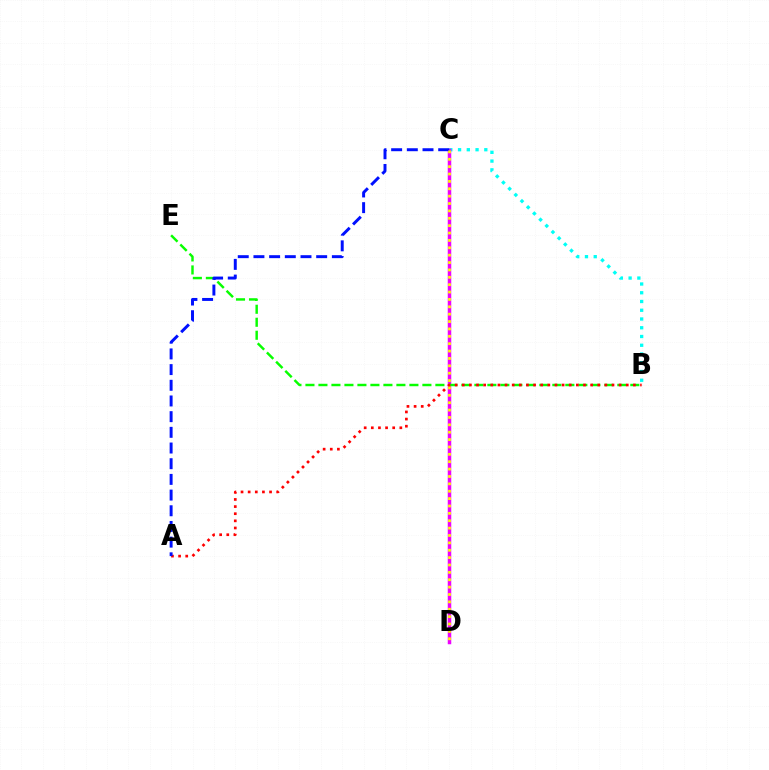{('B', 'C'): [{'color': '#00fff6', 'line_style': 'dotted', 'thickness': 2.38}], ('C', 'D'): [{'color': '#ee00ff', 'line_style': 'solid', 'thickness': 2.52}, {'color': '#fcf500', 'line_style': 'dotted', 'thickness': 2.0}], ('B', 'E'): [{'color': '#08ff00', 'line_style': 'dashed', 'thickness': 1.77}], ('A', 'B'): [{'color': '#ff0000', 'line_style': 'dotted', 'thickness': 1.94}], ('A', 'C'): [{'color': '#0010ff', 'line_style': 'dashed', 'thickness': 2.13}]}